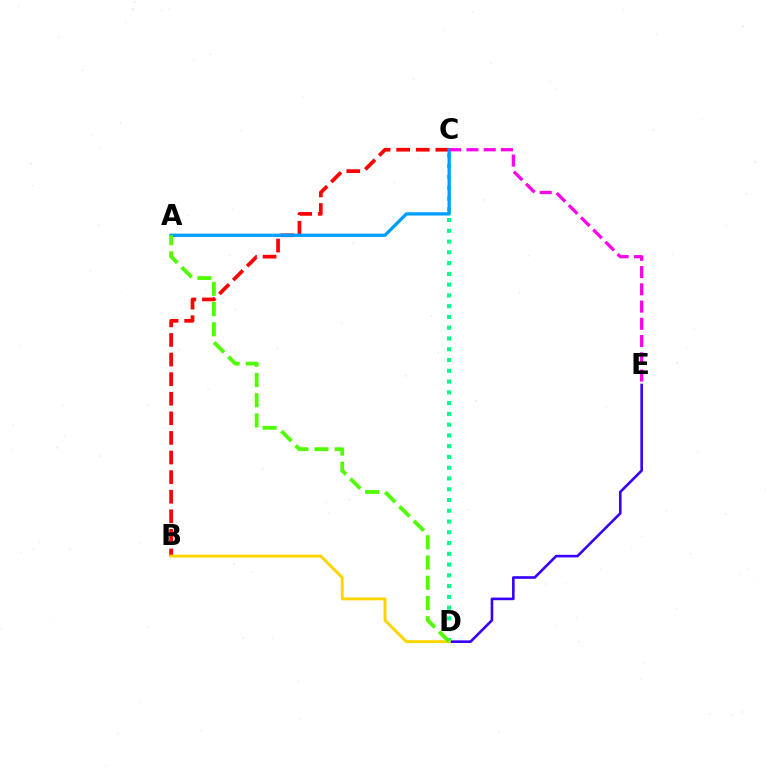{('B', 'C'): [{'color': '#ff0000', 'line_style': 'dashed', 'thickness': 2.66}], ('D', 'E'): [{'color': '#3700ff', 'line_style': 'solid', 'thickness': 1.88}], ('C', 'D'): [{'color': '#00ff86', 'line_style': 'dotted', 'thickness': 2.93}], ('A', 'C'): [{'color': '#009eff', 'line_style': 'solid', 'thickness': 2.37}], ('B', 'D'): [{'color': '#ffd500', 'line_style': 'solid', 'thickness': 2.1}], ('C', 'E'): [{'color': '#ff00ed', 'line_style': 'dashed', 'thickness': 2.34}], ('A', 'D'): [{'color': '#4fff00', 'line_style': 'dashed', 'thickness': 2.75}]}